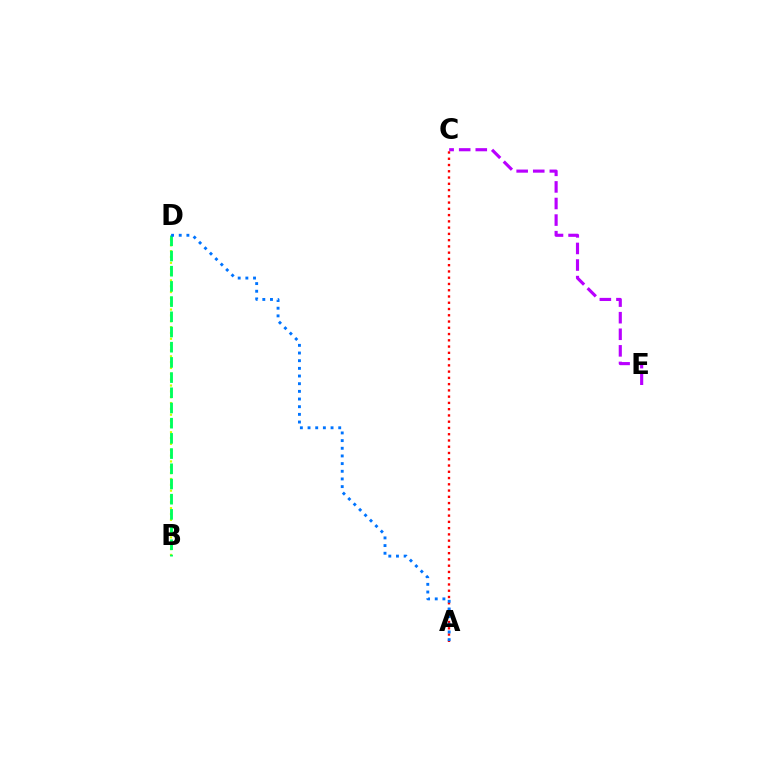{('B', 'D'): [{'color': '#d1ff00', 'line_style': 'dotted', 'thickness': 1.59}, {'color': '#00ff5c', 'line_style': 'dashed', 'thickness': 2.06}], ('C', 'E'): [{'color': '#b900ff', 'line_style': 'dashed', 'thickness': 2.25}], ('A', 'C'): [{'color': '#ff0000', 'line_style': 'dotted', 'thickness': 1.7}], ('A', 'D'): [{'color': '#0074ff', 'line_style': 'dotted', 'thickness': 2.08}]}